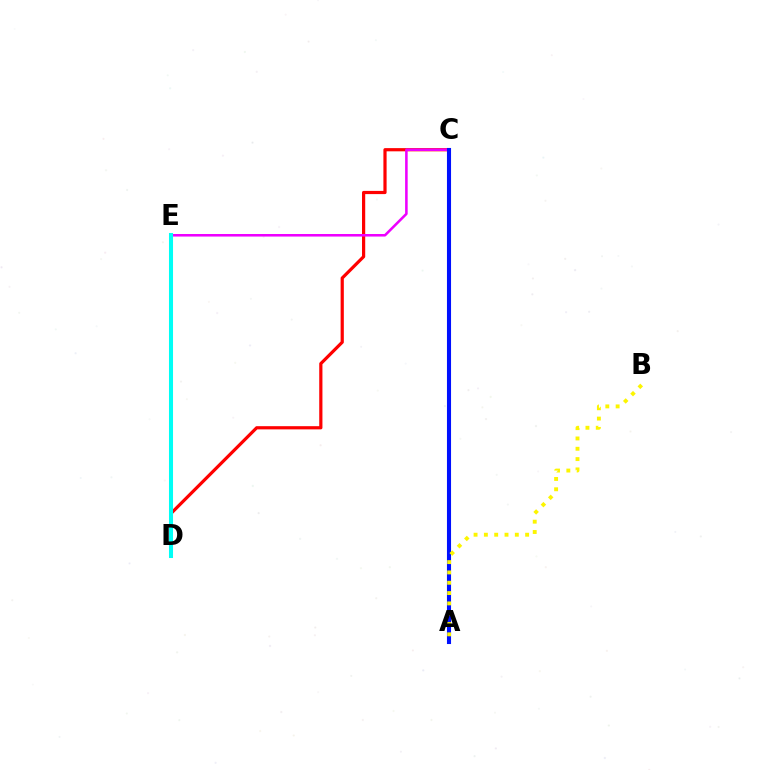{('C', 'D'): [{'color': '#ff0000', 'line_style': 'solid', 'thickness': 2.31}], ('C', 'E'): [{'color': '#ee00ff', 'line_style': 'solid', 'thickness': 1.84}], ('A', 'C'): [{'color': '#08ff00', 'line_style': 'solid', 'thickness': 2.67}, {'color': '#0010ff', 'line_style': 'solid', 'thickness': 2.94}], ('D', 'E'): [{'color': '#00fff6', 'line_style': 'solid', 'thickness': 2.91}], ('A', 'B'): [{'color': '#fcf500', 'line_style': 'dotted', 'thickness': 2.8}]}